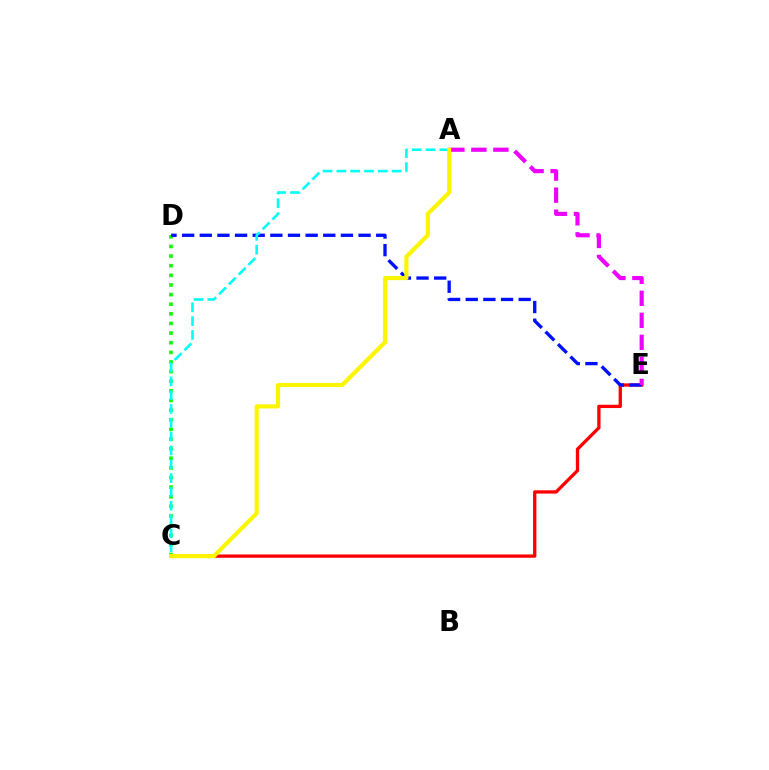{('C', 'E'): [{'color': '#ff0000', 'line_style': 'solid', 'thickness': 2.38}], ('C', 'D'): [{'color': '#08ff00', 'line_style': 'dotted', 'thickness': 2.62}], ('D', 'E'): [{'color': '#0010ff', 'line_style': 'dashed', 'thickness': 2.4}], ('A', 'E'): [{'color': '#ee00ff', 'line_style': 'dashed', 'thickness': 2.99}], ('A', 'C'): [{'color': '#00fff6', 'line_style': 'dashed', 'thickness': 1.88}, {'color': '#fcf500', 'line_style': 'solid', 'thickness': 2.98}]}